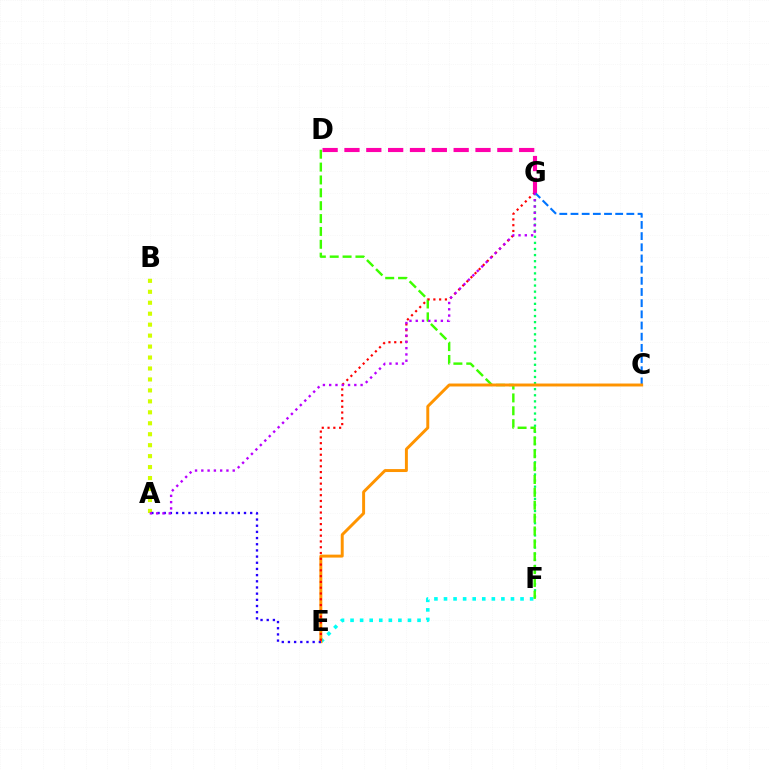{('C', 'G'): [{'color': '#0074ff', 'line_style': 'dashed', 'thickness': 1.52}], ('E', 'F'): [{'color': '#00fff6', 'line_style': 'dotted', 'thickness': 2.6}], ('F', 'G'): [{'color': '#00ff5c', 'line_style': 'dotted', 'thickness': 1.66}], ('A', 'B'): [{'color': '#d1ff00', 'line_style': 'dotted', 'thickness': 2.98}], ('D', 'F'): [{'color': '#3dff00', 'line_style': 'dashed', 'thickness': 1.75}], ('C', 'E'): [{'color': '#ff9400', 'line_style': 'solid', 'thickness': 2.12}], ('A', 'E'): [{'color': '#2500ff', 'line_style': 'dotted', 'thickness': 1.68}], ('E', 'G'): [{'color': '#ff0000', 'line_style': 'dotted', 'thickness': 1.57}], ('D', 'G'): [{'color': '#ff00ac', 'line_style': 'dashed', 'thickness': 2.97}], ('A', 'G'): [{'color': '#b900ff', 'line_style': 'dotted', 'thickness': 1.71}]}